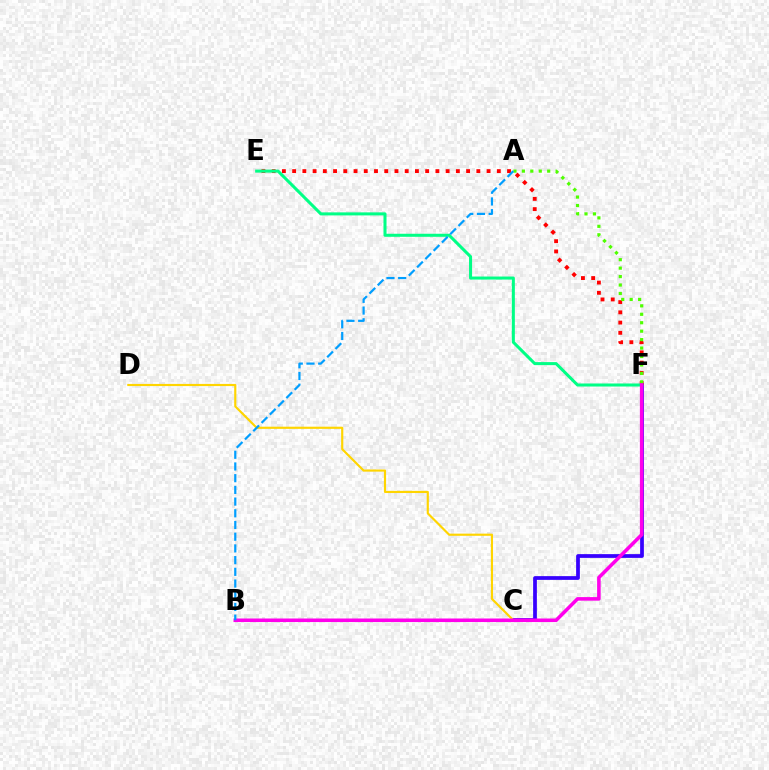{('C', 'F'): [{'color': '#3700ff', 'line_style': 'solid', 'thickness': 2.69}], ('E', 'F'): [{'color': '#ff0000', 'line_style': 'dotted', 'thickness': 2.78}, {'color': '#00ff86', 'line_style': 'solid', 'thickness': 2.19}], ('A', 'F'): [{'color': '#4fff00', 'line_style': 'dotted', 'thickness': 2.29}], ('C', 'D'): [{'color': '#ffd500', 'line_style': 'solid', 'thickness': 1.55}], ('B', 'F'): [{'color': '#ff00ed', 'line_style': 'solid', 'thickness': 2.56}], ('A', 'B'): [{'color': '#009eff', 'line_style': 'dashed', 'thickness': 1.59}]}